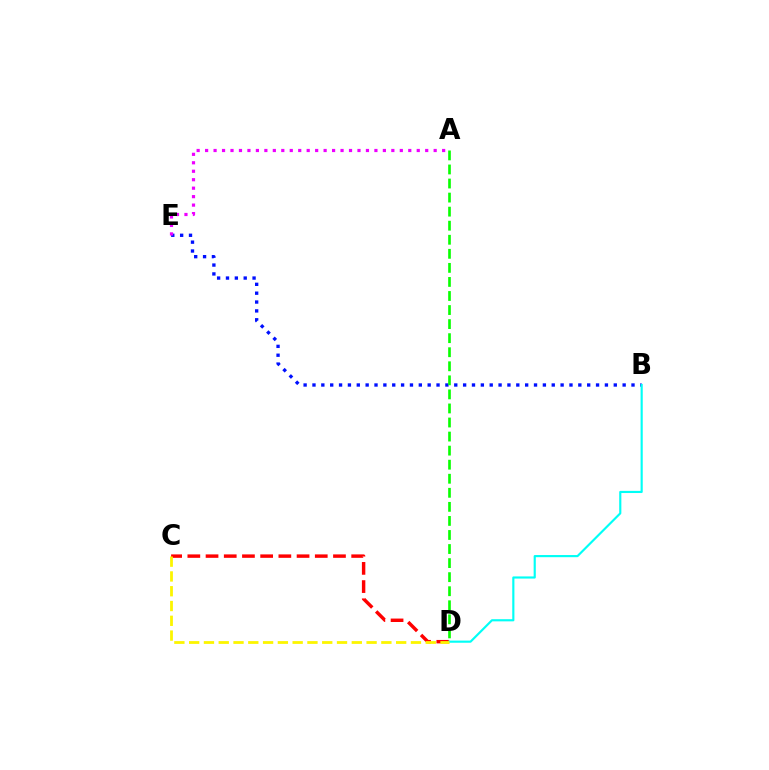{('C', 'D'): [{'color': '#ff0000', 'line_style': 'dashed', 'thickness': 2.47}, {'color': '#fcf500', 'line_style': 'dashed', 'thickness': 2.01}], ('B', 'E'): [{'color': '#0010ff', 'line_style': 'dotted', 'thickness': 2.41}], ('B', 'D'): [{'color': '#00fff6', 'line_style': 'solid', 'thickness': 1.55}], ('A', 'E'): [{'color': '#ee00ff', 'line_style': 'dotted', 'thickness': 2.3}], ('A', 'D'): [{'color': '#08ff00', 'line_style': 'dashed', 'thickness': 1.91}]}